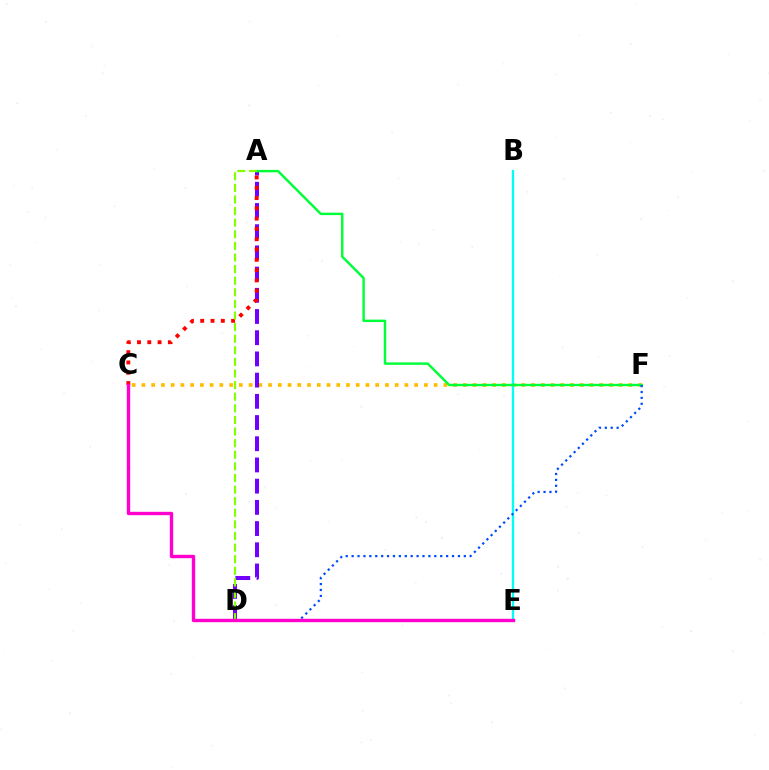{('C', 'F'): [{'color': '#ffbd00', 'line_style': 'dotted', 'thickness': 2.65}], ('B', 'E'): [{'color': '#00fff6', 'line_style': 'solid', 'thickness': 1.67}], ('A', 'D'): [{'color': '#7200ff', 'line_style': 'dashed', 'thickness': 2.88}, {'color': '#84ff00', 'line_style': 'dashed', 'thickness': 1.58}], ('A', 'F'): [{'color': '#00ff39', 'line_style': 'solid', 'thickness': 1.76}], ('D', 'F'): [{'color': '#004bff', 'line_style': 'dotted', 'thickness': 1.6}], ('A', 'C'): [{'color': '#ff0000', 'line_style': 'dotted', 'thickness': 2.8}], ('C', 'E'): [{'color': '#ff00cf', 'line_style': 'solid', 'thickness': 2.43}]}